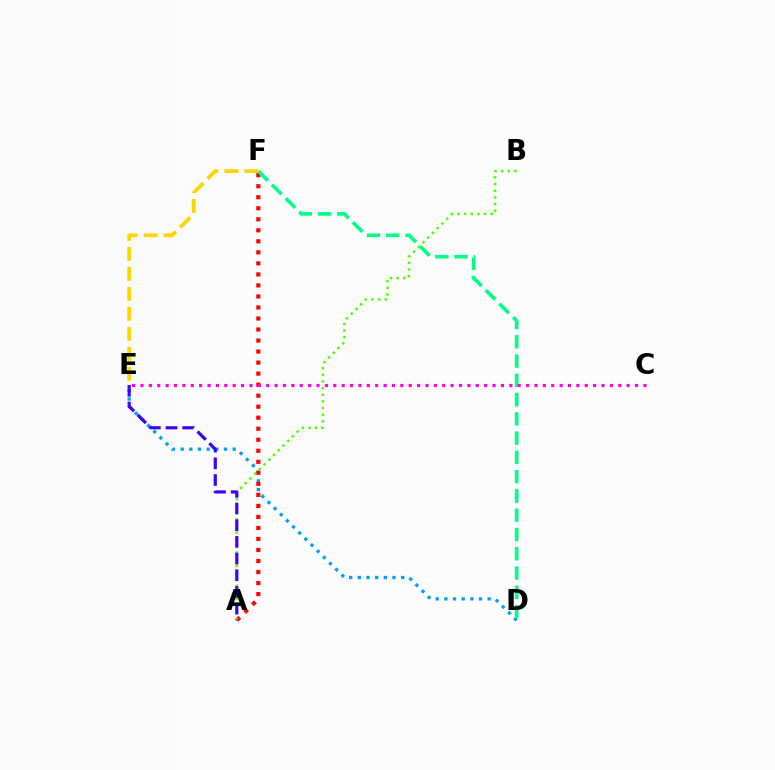{('D', 'E'): [{'color': '#009eff', 'line_style': 'dotted', 'thickness': 2.35}], ('A', 'F'): [{'color': '#ff0000', 'line_style': 'dotted', 'thickness': 3.0}], ('D', 'F'): [{'color': '#00ff86', 'line_style': 'dashed', 'thickness': 2.62}], ('A', 'B'): [{'color': '#4fff00', 'line_style': 'dotted', 'thickness': 1.81}], ('C', 'E'): [{'color': '#ff00ed', 'line_style': 'dotted', 'thickness': 2.28}], ('A', 'E'): [{'color': '#3700ff', 'line_style': 'dashed', 'thickness': 2.27}], ('E', 'F'): [{'color': '#ffd500', 'line_style': 'dashed', 'thickness': 2.71}]}